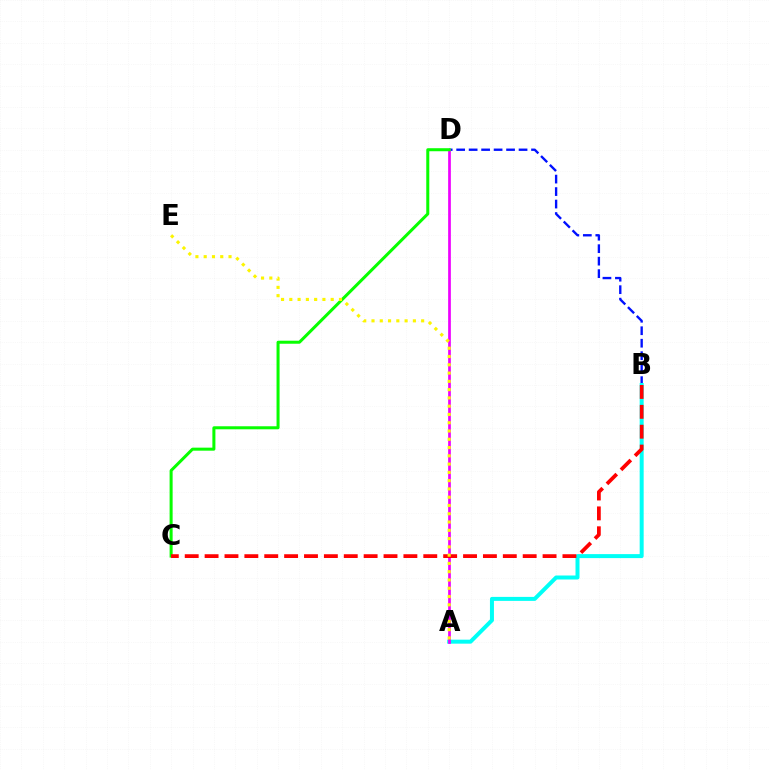{('B', 'D'): [{'color': '#0010ff', 'line_style': 'dashed', 'thickness': 1.7}], ('A', 'B'): [{'color': '#00fff6', 'line_style': 'solid', 'thickness': 2.87}], ('A', 'D'): [{'color': '#ee00ff', 'line_style': 'solid', 'thickness': 1.95}], ('C', 'D'): [{'color': '#08ff00', 'line_style': 'solid', 'thickness': 2.18}], ('B', 'C'): [{'color': '#ff0000', 'line_style': 'dashed', 'thickness': 2.7}], ('A', 'E'): [{'color': '#fcf500', 'line_style': 'dotted', 'thickness': 2.25}]}